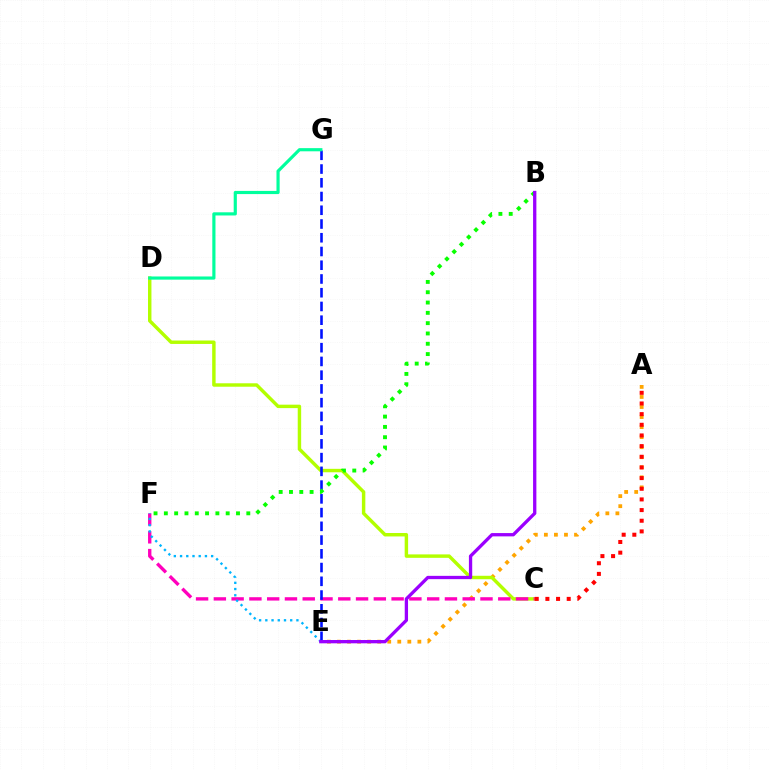{('A', 'E'): [{'color': '#ffa500', 'line_style': 'dotted', 'thickness': 2.73}], ('C', 'D'): [{'color': '#b3ff00', 'line_style': 'solid', 'thickness': 2.48}], ('C', 'F'): [{'color': '#ff00bd', 'line_style': 'dashed', 'thickness': 2.41}], ('E', 'F'): [{'color': '#00b5ff', 'line_style': 'dotted', 'thickness': 1.69}], ('E', 'G'): [{'color': '#0010ff', 'line_style': 'dashed', 'thickness': 1.87}], ('B', 'F'): [{'color': '#08ff00', 'line_style': 'dotted', 'thickness': 2.8}], ('A', 'C'): [{'color': '#ff0000', 'line_style': 'dotted', 'thickness': 2.9}], ('B', 'E'): [{'color': '#9b00ff', 'line_style': 'solid', 'thickness': 2.38}], ('D', 'G'): [{'color': '#00ff9d', 'line_style': 'solid', 'thickness': 2.28}]}